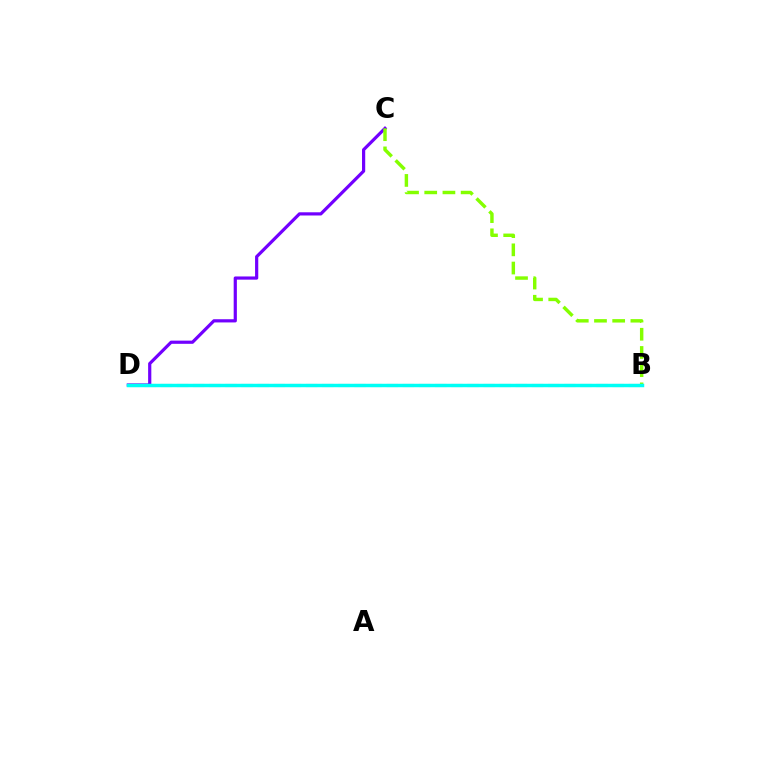{('C', 'D'): [{'color': '#7200ff', 'line_style': 'solid', 'thickness': 2.3}], ('B', 'D'): [{'color': '#ff0000', 'line_style': 'dashed', 'thickness': 2.19}, {'color': '#00fff6', 'line_style': 'solid', 'thickness': 2.49}], ('B', 'C'): [{'color': '#84ff00', 'line_style': 'dashed', 'thickness': 2.47}]}